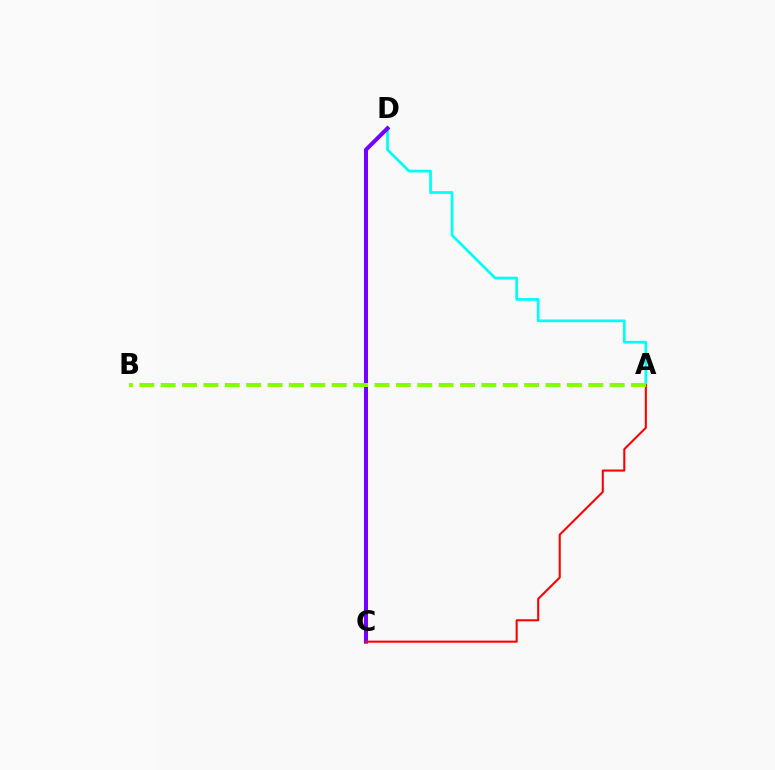{('A', 'D'): [{'color': '#00fff6', 'line_style': 'solid', 'thickness': 1.97}], ('C', 'D'): [{'color': '#7200ff', 'line_style': 'solid', 'thickness': 2.9}], ('A', 'C'): [{'color': '#ff0000', 'line_style': 'solid', 'thickness': 1.5}], ('A', 'B'): [{'color': '#84ff00', 'line_style': 'dashed', 'thickness': 2.9}]}